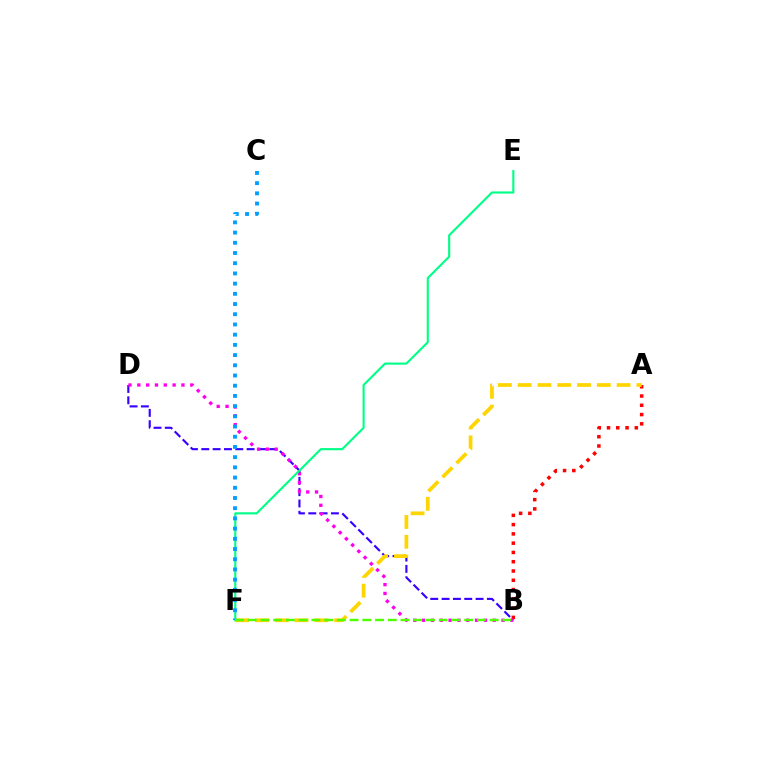{('B', 'D'): [{'color': '#3700ff', 'line_style': 'dashed', 'thickness': 1.54}, {'color': '#ff00ed', 'line_style': 'dotted', 'thickness': 2.4}], ('A', 'B'): [{'color': '#ff0000', 'line_style': 'dotted', 'thickness': 2.52}], ('E', 'F'): [{'color': '#00ff86', 'line_style': 'solid', 'thickness': 1.53}], ('A', 'F'): [{'color': '#ffd500', 'line_style': 'dashed', 'thickness': 2.69}], ('C', 'F'): [{'color': '#009eff', 'line_style': 'dotted', 'thickness': 2.77}], ('B', 'F'): [{'color': '#4fff00', 'line_style': 'dashed', 'thickness': 1.73}]}